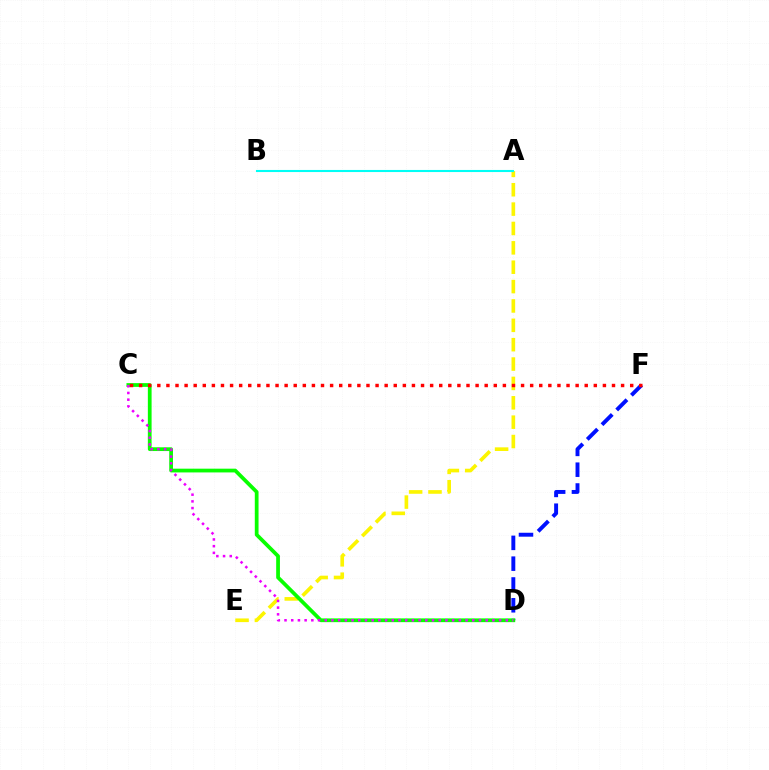{('D', 'F'): [{'color': '#0010ff', 'line_style': 'dashed', 'thickness': 2.83}], ('A', 'E'): [{'color': '#fcf500', 'line_style': 'dashed', 'thickness': 2.63}], ('C', 'D'): [{'color': '#08ff00', 'line_style': 'solid', 'thickness': 2.7}, {'color': '#ee00ff', 'line_style': 'dotted', 'thickness': 1.82}], ('A', 'B'): [{'color': '#00fff6', 'line_style': 'solid', 'thickness': 1.51}], ('C', 'F'): [{'color': '#ff0000', 'line_style': 'dotted', 'thickness': 2.47}]}